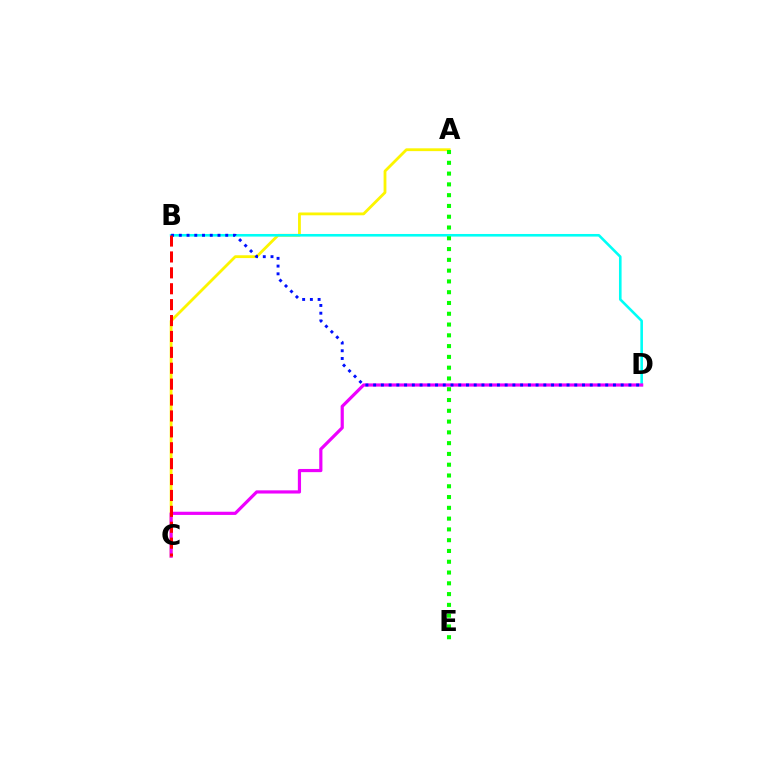{('A', 'C'): [{'color': '#fcf500', 'line_style': 'solid', 'thickness': 2.02}], ('B', 'D'): [{'color': '#00fff6', 'line_style': 'solid', 'thickness': 1.88}, {'color': '#0010ff', 'line_style': 'dotted', 'thickness': 2.1}], ('A', 'E'): [{'color': '#08ff00', 'line_style': 'dotted', 'thickness': 2.93}], ('C', 'D'): [{'color': '#ee00ff', 'line_style': 'solid', 'thickness': 2.29}], ('B', 'C'): [{'color': '#ff0000', 'line_style': 'dashed', 'thickness': 2.16}]}